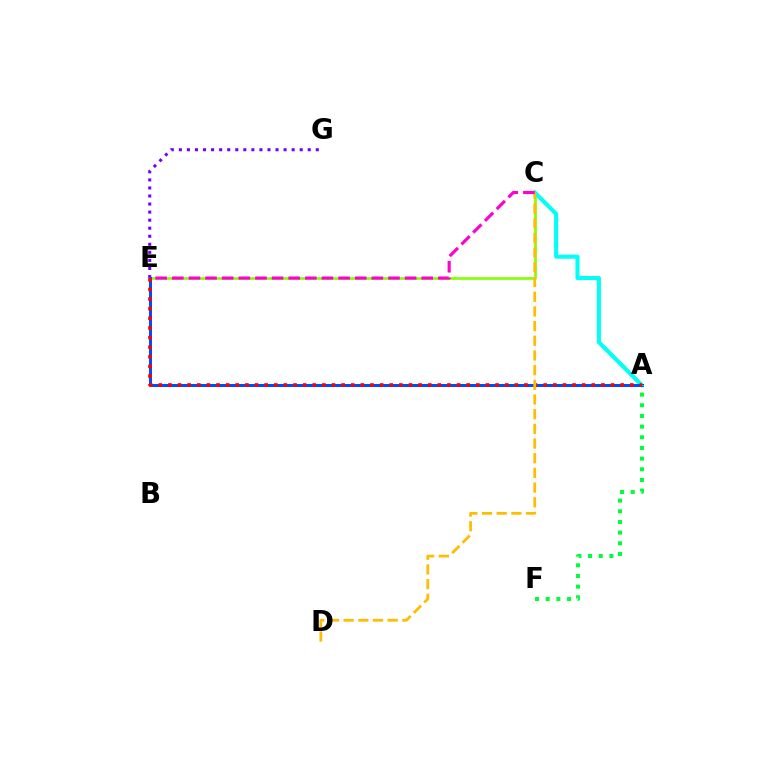{('C', 'E'): [{'color': '#84ff00', 'line_style': 'solid', 'thickness': 1.91}, {'color': '#ff00cf', 'line_style': 'dashed', 'thickness': 2.26}], ('A', 'C'): [{'color': '#00fff6', 'line_style': 'solid', 'thickness': 2.94}], ('E', 'G'): [{'color': '#7200ff', 'line_style': 'dotted', 'thickness': 2.19}], ('A', 'E'): [{'color': '#004bff', 'line_style': 'solid', 'thickness': 2.16}, {'color': '#ff0000', 'line_style': 'dotted', 'thickness': 2.61}], ('A', 'F'): [{'color': '#00ff39', 'line_style': 'dotted', 'thickness': 2.9}], ('C', 'D'): [{'color': '#ffbd00', 'line_style': 'dashed', 'thickness': 1.99}]}